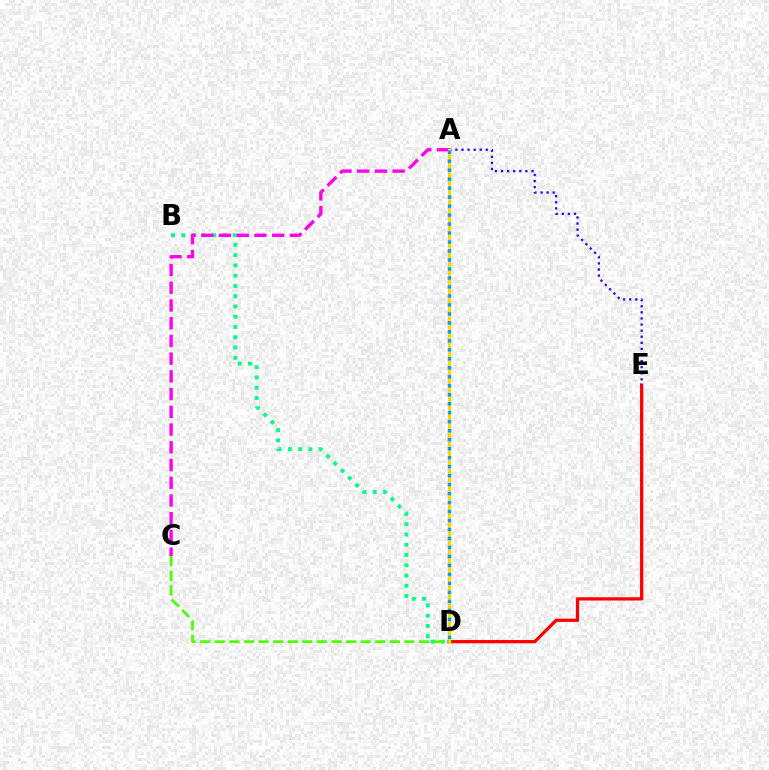{('B', 'D'): [{'color': '#00ff86', 'line_style': 'dotted', 'thickness': 2.79}], ('A', 'C'): [{'color': '#ff00ed', 'line_style': 'dashed', 'thickness': 2.41}], ('D', 'E'): [{'color': '#ff0000', 'line_style': 'solid', 'thickness': 2.34}], ('A', 'E'): [{'color': '#3700ff', 'line_style': 'dotted', 'thickness': 1.65}], ('A', 'D'): [{'color': '#ffd500', 'line_style': 'solid', 'thickness': 2.29}, {'color': '#009eff', 'line_style': 'dotted', 'thickness': 2.44}], ('C', 'D'): [{'color': '#4fff00', 'line_style': 'dashed', 'thickness': 1.98}]}